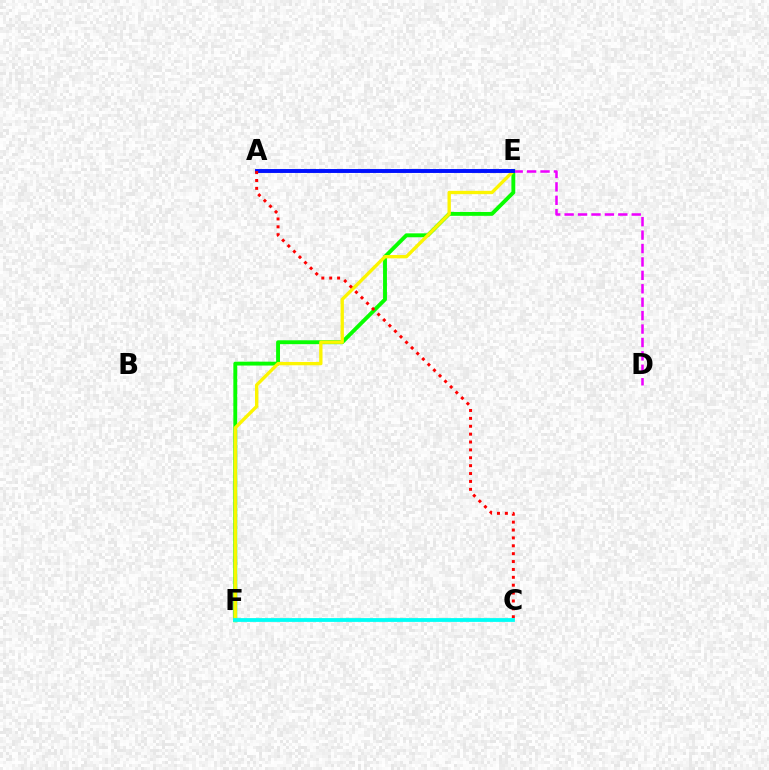{('E', 'F'): [{'color': '#08ff00', 'line_style': 'solid', 'thickness': 2.79}, {'color': '#fcf500', 'line_style': 'solid', 'thickness': 2.4}], ('D', 'E'): [{'color': '#ee00ff', 'line_style': 'dashed', 'thickness': 1.82}], ('A', 'E'): [{'color': '#0010ff', 'line_style': 'solid', 'thickness': 2.81}], ('A', 'C'): [{'color': '#ff0000', 'line_style': 'dotted', 'thickness': 2.14}], ('C', 'F'): [{'color': '#00fff6', 'line_style': 'solid', 'thickness': 2.73}]}